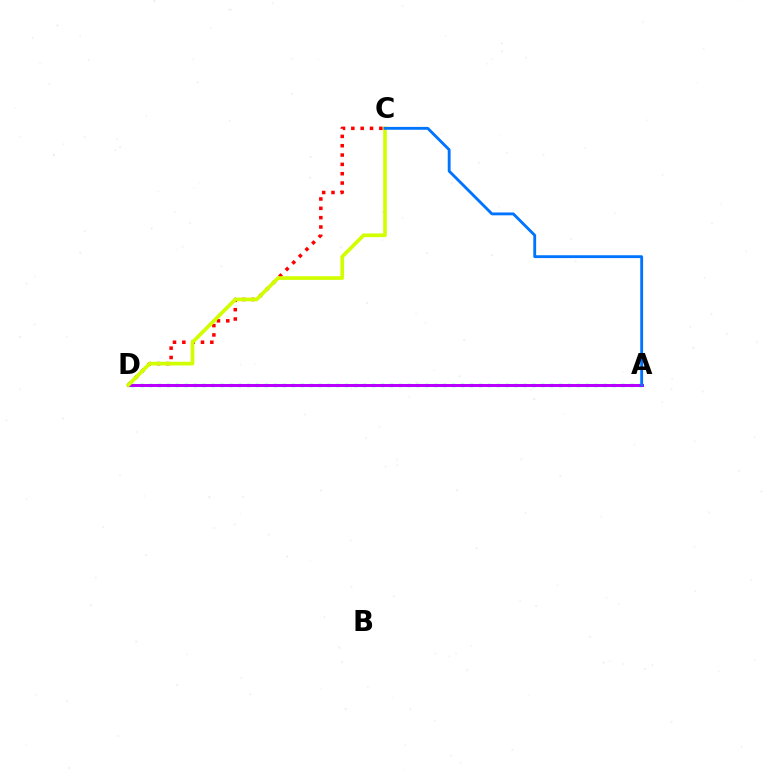{('A', 'D'): [{'color': '#00ff5c', 'line_style': 'dotted', 'thickness': 2.42}, {'color': '#b900ff', 'line_style': 'solid', 'thickness': 2.14}], ('C', 'D'): [{'color': '#ff0000', 'line_style': 'dotted', 'thickness': 2.54}, {'color': '#d1ff00', 'line_style': 'solid', 'thickness': 2.66}], ('A', 'C'): [{'color': '#0074ff', 'line_style': 'solid', 'thickness': 2.05}]}